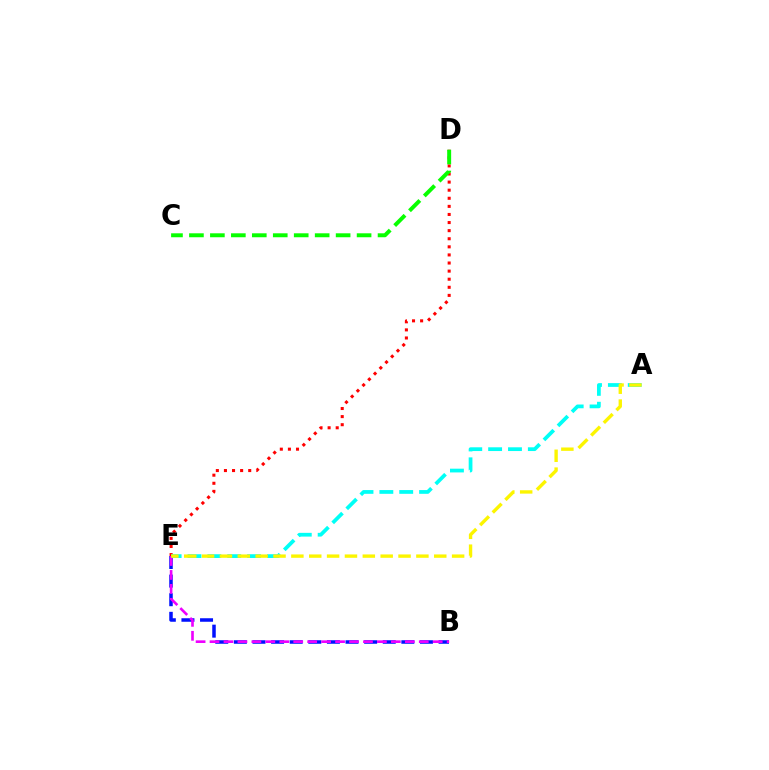{('D', 'E'): [{'color': '#ff0000', 'line_style': 'dotted', 'thickness': 2.2}], ('B', 'E'): [{'color': '#0010ff', 'line_style': 'dashed', 'thickness': 2.53}, {'color': '#ee00ff', 'line_style': 'dashed', 'thickness': 1.89}], ('A', 'E'): [{'color': '#00fff6', 'line_style': 'dashed', 'thickness': 2.7}, {'color': '#fcf500', 'line_style': 'dashed', 'thickness': 2.43}], ('C', 'D'): [{'color': '#08ff00', 'line_style': 'dashed', 'thickness': 2.85}]}